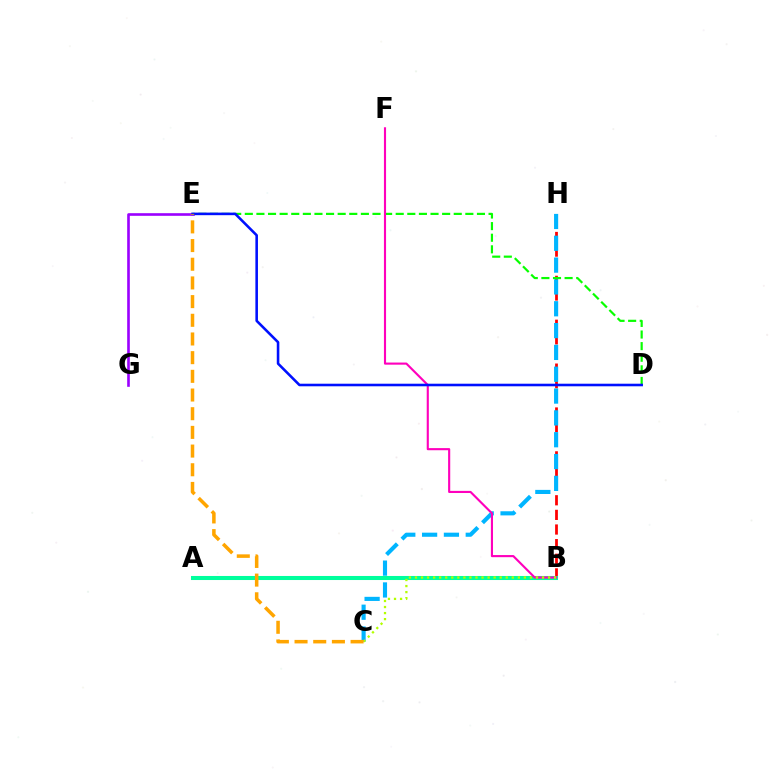{('B', 'H'): [{'color': '#ff0000', 'line_style': 'dashed', 'thickness': 1.99}], ('A', 'B'): [{'color': '#00ff9d', 'line_style': 'solid', 'thickness': 2.92}], ('C', 'H'): [{'color': '#00b5ff', 'line_style': 'dashed', 'thickness': 2.97}], ('E', 'G'): [{'color': '#9b00ff', 'line_style': 'solid', 'thickness': 1.89}], ('D', 'E'): [{'color': '#08ff00', 'line_style': 'dashed', 'thickness': 1.58}, {'color': '#0010ff', 'line_style': 'solid', 'thickness': 1.86}], ('B', 'F'): [{'color': '#ff00bd', 'line_style': 'solid', 'thickness': 1.53}], ('B', 'C'): [{'color': '#b3ff00', 'line_style': 'dotted', 'thickness': 1.64}], ('C', 'E'): [{'color': '#ffa500', 'line_style': 'dashed', 'thickness': 2.54}]}